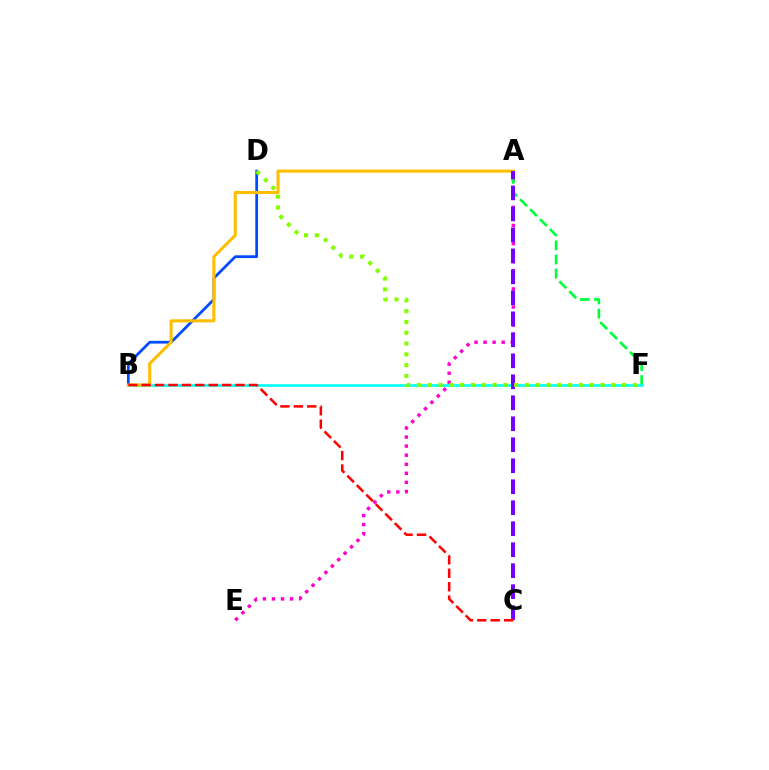{('B', 'D'): [{'color': '#004bff', 'line_style': 'solid', 'thickness': 1.98}], ('A', 'E'): [{'color': '#ff00cf', 'line_style': 'dotted', 'thickness': 2.46}], ('A', 'F'): [{'color': '#00ff39', 'line_style': 'dashed', 'thickness': 1.91}], ('B', 'F'): [{'color': '#00fff6', 'line_style': 'solid', 'thickness': 1.91}], ('A', 'B'): [{'color': '#ffbd00', 'line_style': 'solid', 'thickness': 2.21}], ('A', 'C'): [{'color': '#7200ff', 'line_style': 'dashed', 'thickness': 2.85}], ('D', 'F'): [{'color': '#84ff00', 'line_style': 'dotted', 'thickness': 2.93}], ('B', 'C'): [{'color': '#ff0000', 'line_style': 'dashed', 'thickness': 1.82}]}